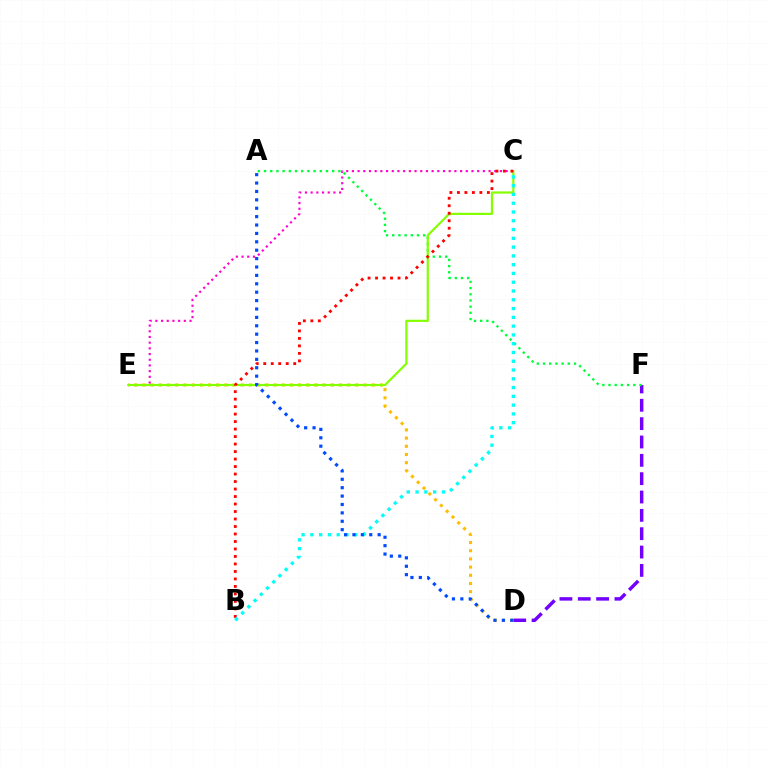{('D', 'F'): [{'color': '#7200ff', 'line_style': 'dashed', 'thickness': 2.49}], ('C', 'E'): [{'color': '#ff00cf', 'line_style': 'dotted', 'thickness': 1.55}, {'color': '#84ff00', 'line_style': 'solid', 'thickness': 1.57}], ('A', 'F'): [{'color': '#00ff39', 'line_style': 'dotted', 'thickness': 1.68}], ('D', 'E'): [{'color': '#ffbd00', 'line_style': 'dotted', 'thickness': 2.22}], ('B', 'C'): [{'color': '#ff0000', 'line_style': 'dotted', 'thickness': 2.04}, {'color': '#00fff6', 'line_style': 'dotted', 'thickness': 2.39}], ('A', 'D'): [{'color': '#004bff', 'line_style': 'dotted', 'thickness': 2.28}]}